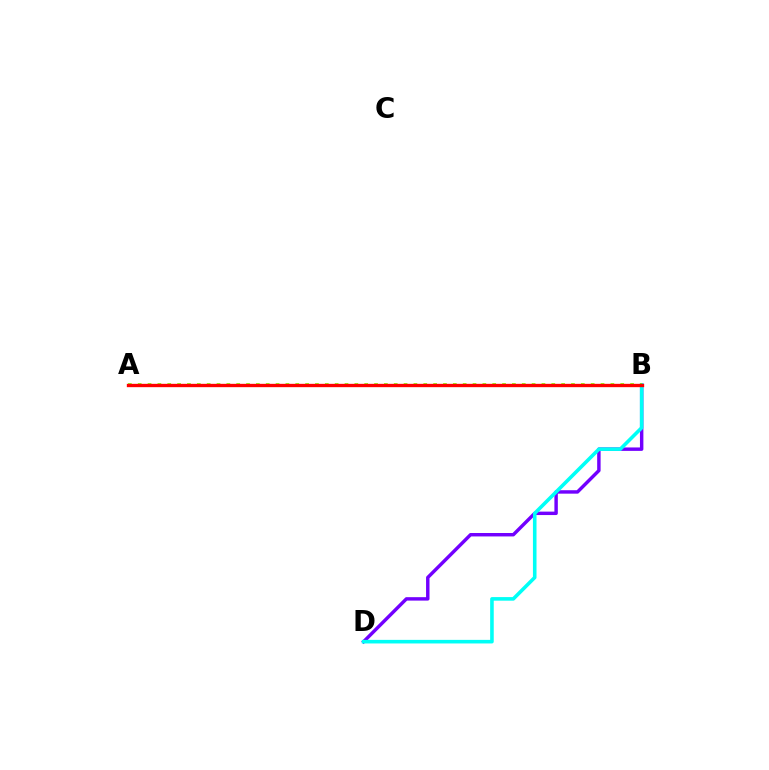{('B', 'D'): [{'color': '#7200ff', 'line_style': 'solid', 'thickness': 2.47}, {'color': '#00fff6', 'line_style': 'solid', 'thickness': 2.58}], ('A', 'B'): [{'color': '#84ff00', 'line_style': 'dotted', 'thickness': 2.68}, {'color': '#ff0000', 'line_style': 'solid', 'thickness': 2.41}]}